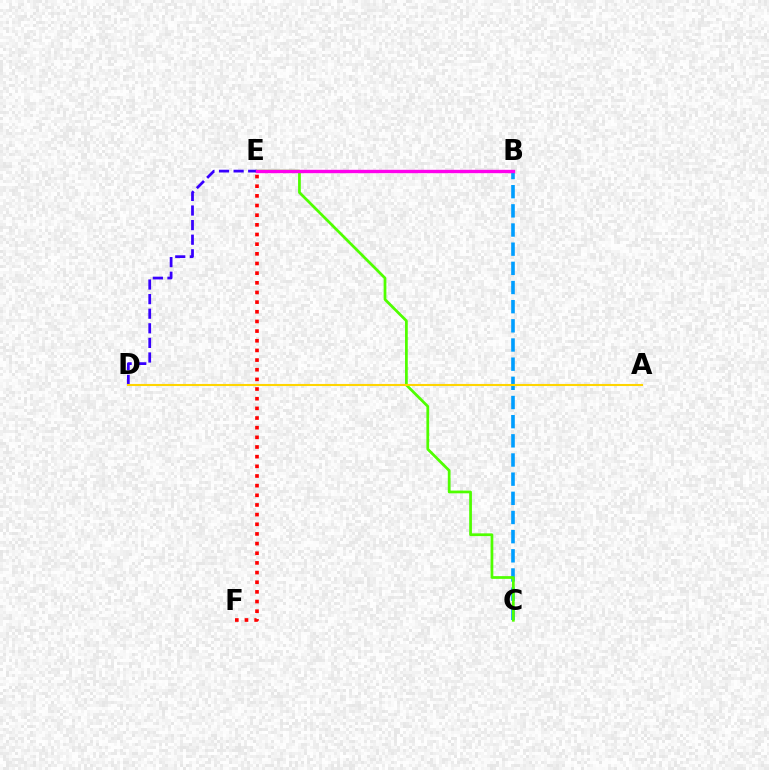{('E', 'F'): [{'color': '#ff0000', 'line_style': 'dotted', 'thickness': 2.62}], ('B', 'E'): [{'color': '#00ff86', 'line_style': 'solid', 'thickness': 2.14}, {'color': '#ff00ed', 'line_style': 'solid', 'thickness': 2.43}], ('B', 'C'): [{'color': '#009eff', 'line_style': 'dashed', 'thickness': 2.6}], ('C', 'E'): [{'color': '#4fff00', 'line_style': 'solid', 'thickness': 1.97}], ('D', 'E'): [{'color': '#3700ff', 'line_style': 'dashed', 'thickness': 1.98}], ('A', 'D'): [{'color': '#ffd500', 'line_style': 'solid', 'thickness': 1.51}]}